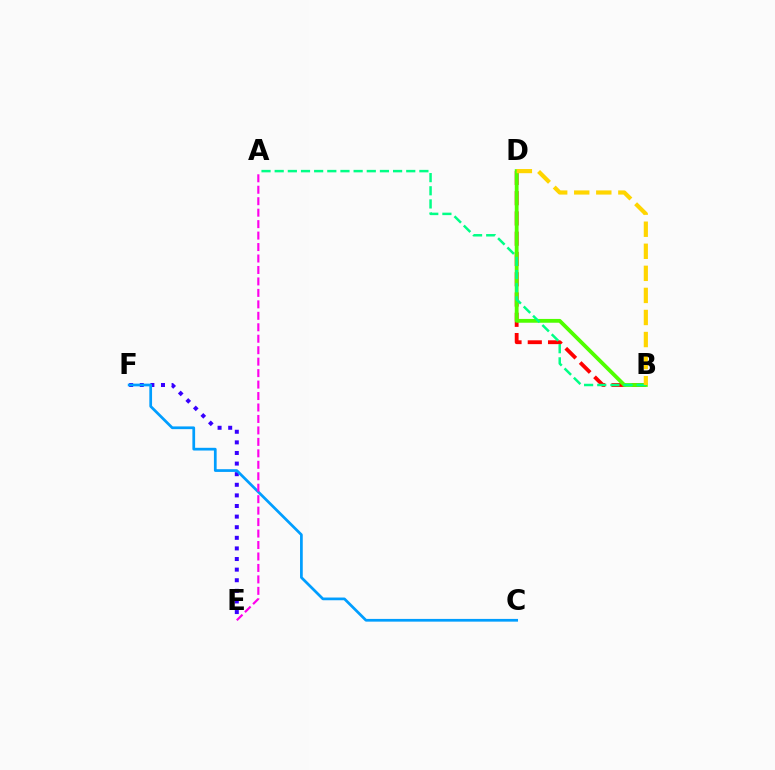{('B', 'D'): [{'color': '#ff0000', 'line_style': 'dashed', 'thickness': 2.75}, {'color': '#4fff00', 'line_style': 'solid', 'thickness': 2.74}, {'color': '#ffd500', 'line_style': 'dashed', 'thickness': 3.0}], ('E', 'F'): [{'color': '#3700ff', 'line_style': 'dotted', 'thickness': 2.88}], ('C', 'F'): [{'color': '#009eff', 'line_style': 'solid', 'thickness': 1.96}], ('A', 'E'): [{'color': '#ff00ed', 'line_style': 'dashed', 'thickness': 1.56}], ('A', 'B'): [{'color': '#00ff86', 'line_style': 'dashed', 'thickness': 1.79}]}